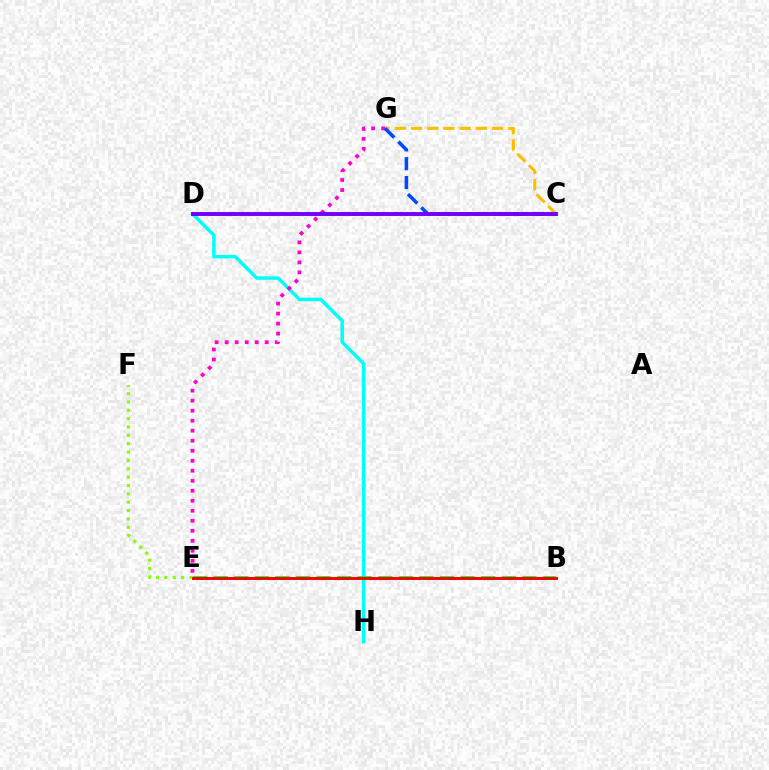{('E', 'F'): [{'color': '#84ff00', 'line_style': 'dotted', 'thickness': 2.27}], ('D', 'H'): [{'color': '#00fff6', 'line_style': 'solid', 'thickness': 2.49}], ('C', 'G'): [{'color': '#ffbd00', 'line_style': 'dashed', 'thickness': 2.2}, {'color': '#004bff', 'line_style': 'dashed', 'thickness': 2.56}], ('E', 'G'): [{'color': '#ff00cf', 'line_style': 'dotted', 'thickness': 2.72}], ('B', 'E'): [{'color': '#00ff39', 'line_style': 'dashed', 'thickness': 2.79}, {'color': '#ff0000', 'line_style': 'solid', 'thickness': 2.13}], ('C', 'D'): [{'color': '#7200ff', 'line_style': 'solid', 'thickness': 2.82}]}